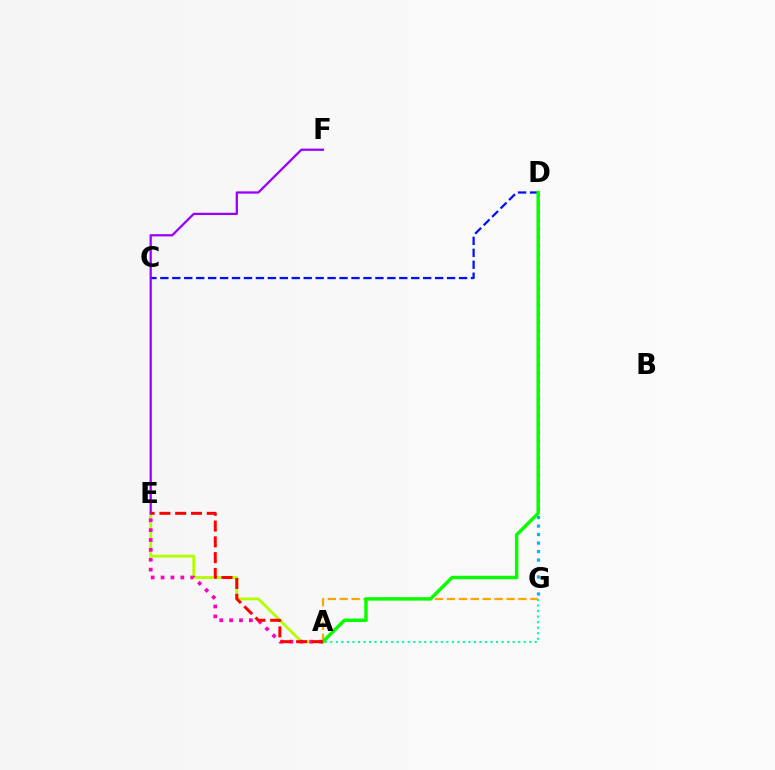{('A', 'E'): [{'color': '#b3ff00', 'line_style': 'solid', 'thickness': 2.04}, {'color': '#ff00bd', 'line_style': 'dotted', 'thickness': 2.68}, {'color': '#ff0000', 'line_style': 'dashed', 'thickness': 2.14}], ('C', 'D'): [{'color': '#0010ff', 'line_style': 'dashed', 'thickness': 1.62}], ('D', 'G'): [{'color': '#00b5ff', 'line_style': 'dotted', 'thickness': 2.31}], ('A', 'G'): [{'color': '#00ff9d', 'line_style': 'dotted', 'thickness': 1.5}, {'color': '#ffa500', 'line_style': 'dashed', 'thickness': 1.62}], ('E', 'F'): [{'color': '#9b00ff', 'line_style': 'solid', 'thickness': 1.64}], ('A', 'D'): [{'color': '#08ff00', 'line_style': 'solid', 'thickness': 2.48}]}